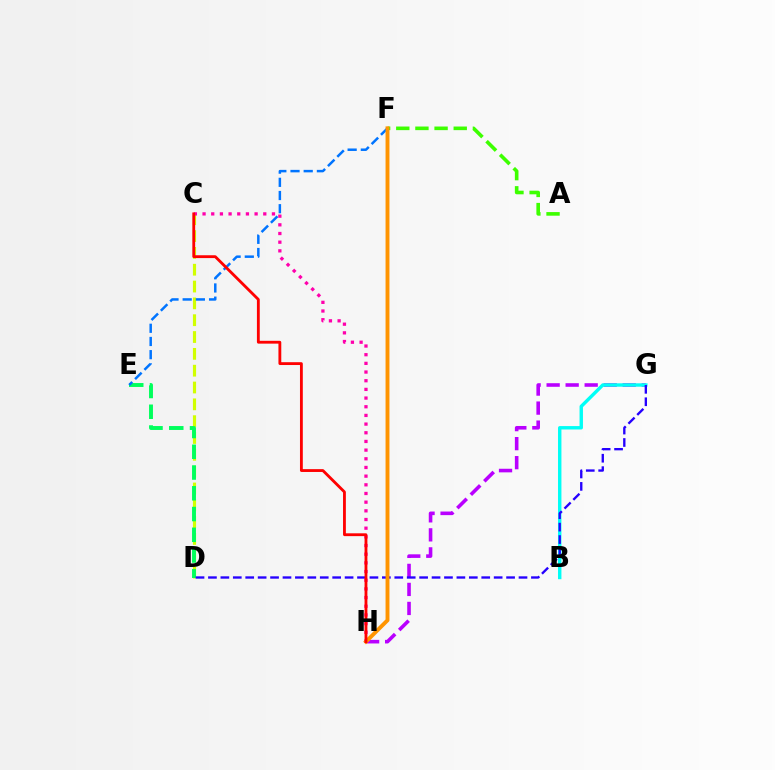{('G', 'H'): [{'color': '#b900ff', 'line_style': 'dashed', 'thickness': 2.58}], ('C', 'D'): [{'color': '#d1ff00', 'line_style': 'dashed', 'thickness': 2.29}], ('D', 'E'): [{'color': '#00ff5c', 'line_style': 'dashed', 'thickness': 2.82}], ('B', 'G'): [{'color': '#00fff6', 'line_style': 'solid', 'thickness': 2.45}], ('D', 'G'): [{'color': '#2500ff', 'line_style': 'dashed', 'thickness': 1.69}], ('E', 'F'): [{'color': '#0074ff', 'line_style': 'dashed', 'thickness': 1.79}], ('A', 'F'): [{'color': '#3dff00', 'line_style': 'dashed', 'thickness': 2.6}], ('C', 'H'): [{'color': '#ff00ac', 'line_style': 'dotted', 'thickness': 2.36}, {'color': '#ff0000', 'line_style': 'solid', 'thickness': 2.04}], ('F', 'H'): [{'color': '#ff9400', 'line_style': 'solid', 'thickness': 2.81}]}